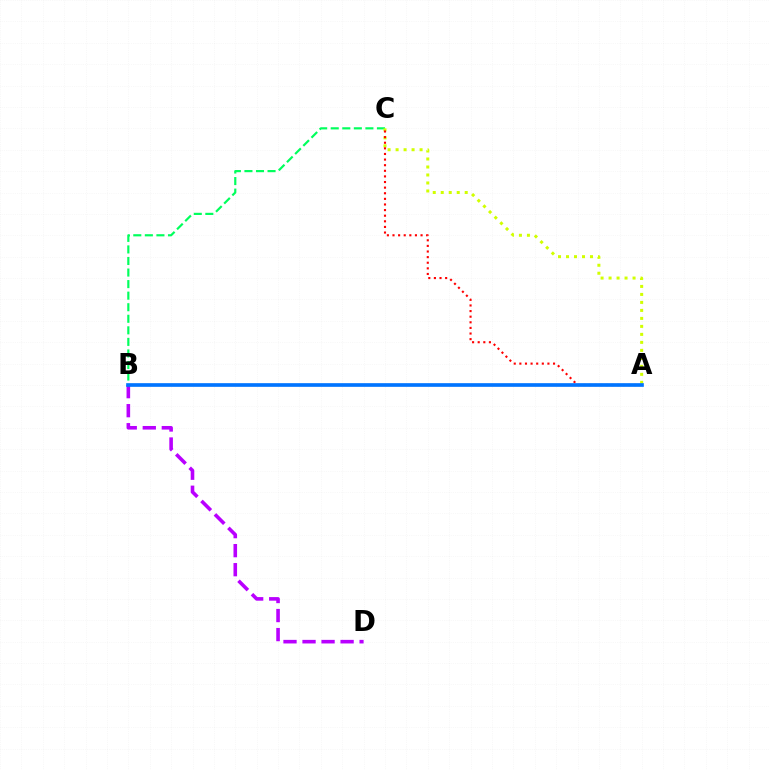{('B', 'C'): [{'color': '#00ff5c', 'line_style': 'dashed', 'thickness': 1.57}], ('A', 'C'): [{'color': '#d1ff00', 'line_style': 'dotted', 'thickness': 2.17}, {'color': '#ff0000', 'line_style': 'dotted', 'thickness': 1.53}], ('B', 'D'): [{'color': '#b900ff', 'line_style': 'dashed', 'thickness': 2.59}], ('A', 'B'): [{'color': '#0074ff', 'line_style': 'solid', 'thickness': 2.64}]}